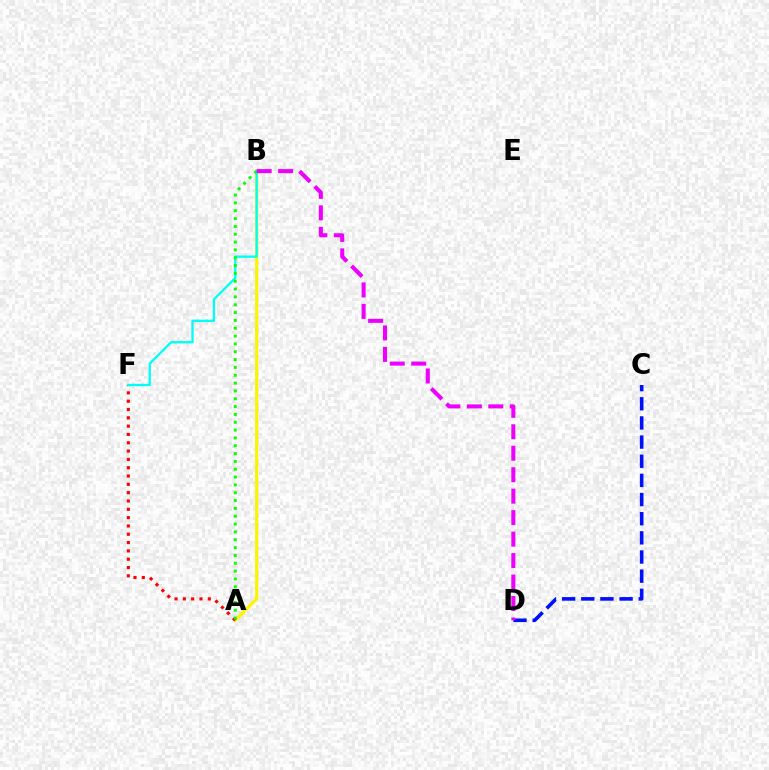{('A', 'B'): [{'color': '#fcf500', 'line_style': 'solid', 'thickness': 2.3}, {'color': '#08ff00', 'line_style': 'dotted', 'thickness': 2.13}], ('A', 'F'): [{'color': '#ff0000', 'line_style': 'dotted', 'thickness': 2.26}], ('B', 'F'): [{'color': '#00fff6', 'line_style': 'solid', 'thickness': 1.67}], ('C', 'D'): [{'color': '#0010ff', 'line_style': 'dashed', 'thickness': 2.6}], ('B', 'D'): [{'color': '#ee00ff', 'line_style': 'dashed', 'thickness': 2.92}]}